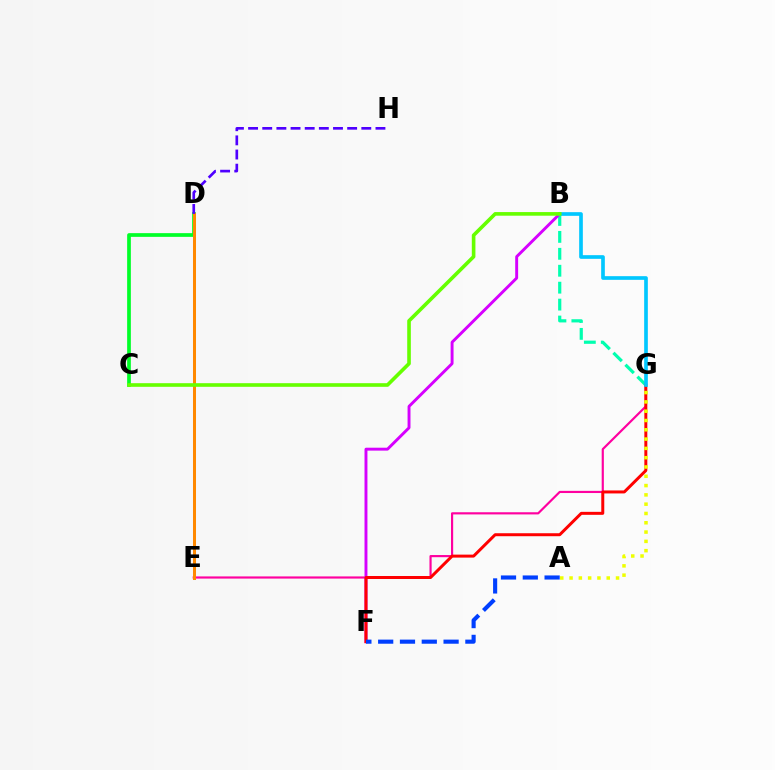{('C', 'D'): [{'color': '#00ff27', 'line_style': 'solid', 'thickness': 2.66}], ('E', 'G'): [{'color': '#ff00a0', 'line_style': 'solid', 'thickness': 1.56}], ('B', 'G'): [{'color': '#00ffaf', 'line_style': 'dashed', 'thickness': 2.3}, {'color': '#00c7ff', 'line_style': 'solid', 'thickness': 2.65}], ('B', 'F'): [{'color': '#d600ff', 'line_style': 'solid', 'thickness': 2.1}], ('F', 'G'): [{'color': '#ff0000', 'line_style': 'solid', 'thickness': 2.15}], ('D', 'E'): [{'color': '#ff8800', 'line_style': 'solid', 'thickness': 2.17}], ('B', 'C'): [{'color': '#66ff00', 'line_style': 'solid', 'thickness': 2.61}], ('D', 'H'): [{'color': '#4f00ff', 'line_style': 'dashed', 'thickness': 1.92}], ('A', 'F'): [{'color': '#003fff', 'line_style': 'dashed', 'thickness': 2.96}], ('A', 'G'): [{'color': '#eeff00', 'line_style': 'dotted', 'thickness': 2.53}]}